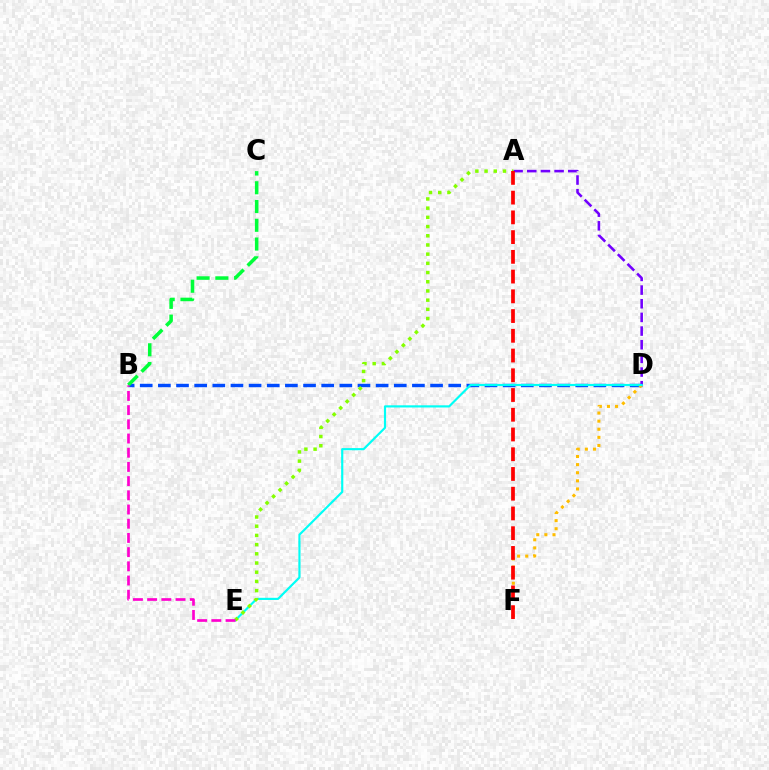{('B', 'D'): [{'color': '#004bff', 'line_style': 'dashed', 'thickness': 2.47}], ('B', 'C'): [{'color': '#00ff39', 'line_style': 'dashed', 'thickness': 2.55}], ('A', 'D'): [{'color': '#7200ff', 'line_style': 'dashed', 'thickness': 1.86}], ('D', 'F'): [{'color': '#ffbd00', 'line_style': 'dotted', 'thickness': 2.2}], ('D', 'E'): [{'color': '#00fff6', 'line_style': 'solid', 'thickness': 1.56}], ('A', 'E'): [{'color': '#84ff00', 'line_style': 'dotted', 'thickness': 2.5}], ('B', 'E'): [{'color': '#ff00cf', 'line_style': 'dashed', 'thickness': 1.93}], ('A', 'F'): [{'color': '#ff0000', 'line_style': 'dashed', 'thickness': 2.68}]}